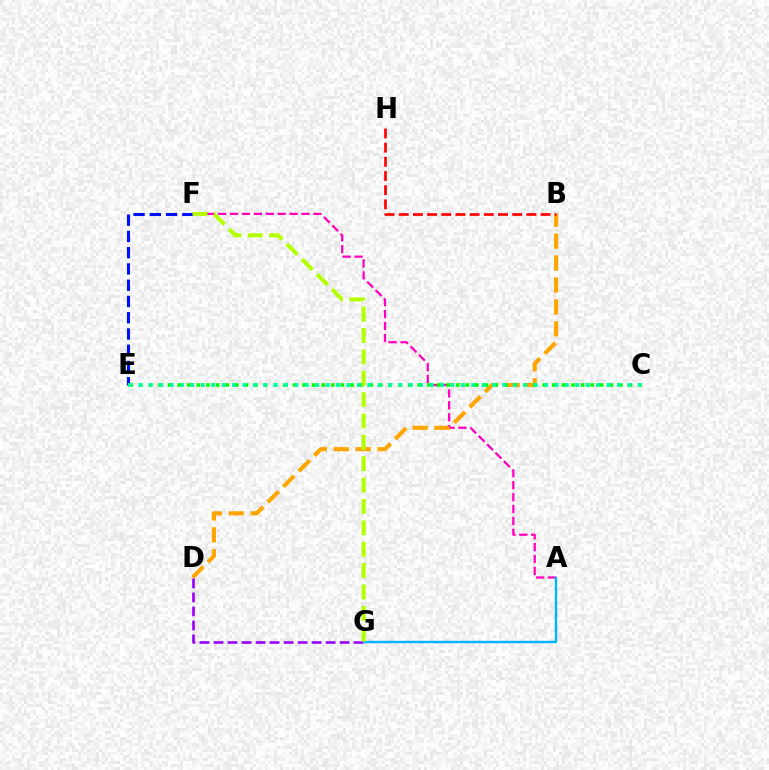{('A', 'F'): [{'color': '#ff00bd', 'line_style': 'dashed', 'thickness': 1.62}], ('B', 'D'): [{'color': '#ffa500', 'line_style': 'dashed', 'thickness': 2.98}], ('D', 'G'): [{'color': '#9b00ff', 'line_style': 'dashed', 'thickness': 1.9}], ('B', 'H'): [{'color': '#ff0000', 'line_style': 'dashed', 'thickness': 1.93}], ('C', 'E'): [{'color': '#08ff00', 'line_style': 'dotted', 'thickness': 2.61}, {'color': '#00ff9d', 'line_style': 'dotted', 'thickness': 2.83}], ('A', 'G'): [{'color': '#00b5ff', 'line_style': 'solid', 'thickness': 1.74}], ('E', 'F'): [{'color': '#0010ff', 'line_style': 'dashed', 'thickness': 2.21}], ('F', 'G'): [{'color': '#b3ff00', 'line_style': 'dashed', 'thickness': 2.9}]}